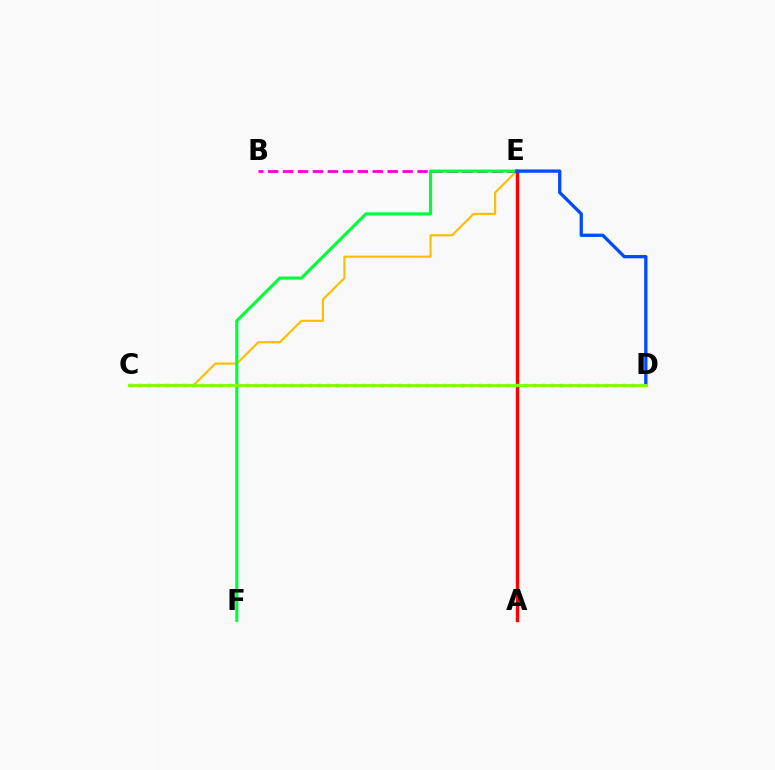{('C', 'E'): [{'color': '#ffbd00', 'line_style': 'solid', 'thickness': 1.54}], ('B', 'E'): [{'color': '#ff00cf', 'line_style': 'dashed', 'thickness': 2.03}], ('E', 'F'): [{'color': '#00ff39', 'line_style': 'solid', 'thickness': 2.24}], ('A', 'E'): [{'color': '#7200ff', 'line_style': 'solid', 'thickness': 2.43}, {'color': '#ff0000', 'line_style': 'solid', 'thickness': 2.15}], ('C', 'D'): [{'color': '#00fff6', 'line_style': 'dotted', 'thickness': 2.43}, {'color': '#84ff00', 'line_style': 'solid', 'thickness': 2.06}], ('D', 'E'): [{'color': '#004bff', 'line_style': 'solid', 'thickness': 2.37}]}